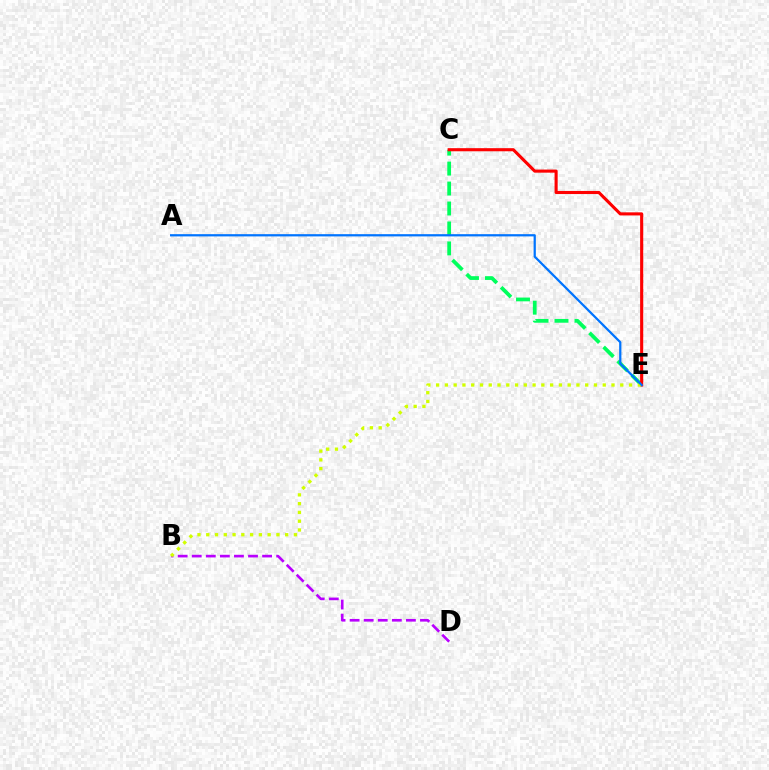{('C', 'E'): [{'color': '#00ff5c', 'line_style': 'dashed', 'thickness': 2.71}, {'color': '#ff0000', 'line_style': 'solid', 'thickness': 2.23}], ('B', 'D'): [{'color': '#b900ff', 'line_style': 'dashed', 'thickness': 1.91}], ('B', 'E'): [{'color': '#d1ff00', 'line_style': 'dotted', 'thickness': 2.38}], ('A', 'E'): [{'color': '#0074ff', 'line_style': 'solid', 'thickness': 1.61}]}